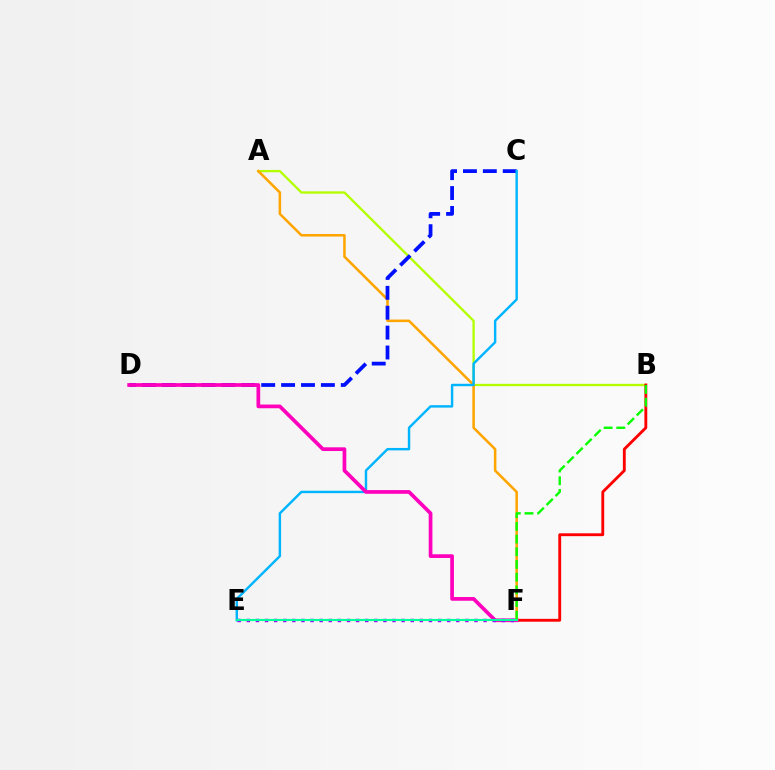{('A', 'B'): [{'color': '#b3ff00', 'line_style': 'solid', 'thickness': 1.67}], ('B', 'F'): [{'color': '#ff0000', 'line_style': 'solid', 'thickness': 2.06}, {'color': '#08ff00', 'line_style': 'dashed', 'thickness': 1.72}], ('A', 'F'): [{'color': '#ffa500', 'line_style': 'solid', 'thickness': 1.83}], ('C', 'D'): [{'color': '#0010ff', 'line_style': 'dashed', 'thickness': 2.7}], ('C', 'E'): [{'color': '#00b5ff', 'line_style': 'solid', 'thickness': 1.75}], ('D', 'F'): [{'color': '#ff00bd', 'line_style': 'solid', 'thickness': 2.67}], ('E', 'F'): [{'color': '#9b00ff', 'line_style': 'dotted', 'thickness': 2.47}, {'color': '#00ff9d', 'line_style': 'solid', 'thickness': 1.54}]}